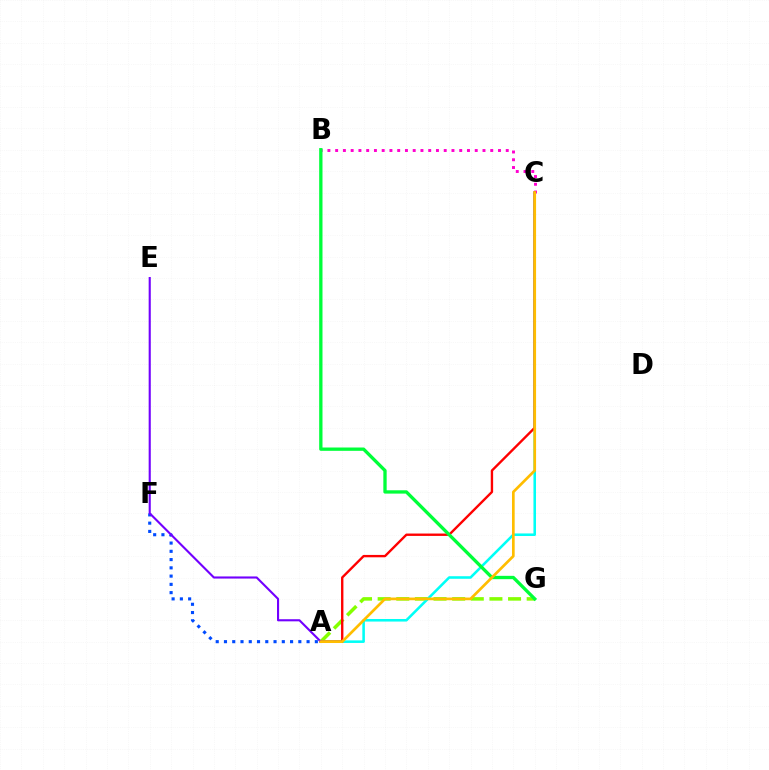{('A', 'G'): [{'color': '#84ff00', 'line_style': 'dashed', 'thickness': 2.53}], ('A', 'C'): [{'color': '#00fff6', 'line_style': 'solid', 'thickness': 1.85}, {'color': '#ff0000', 'line_style': 'solid', 'thickness': 1.71}, {'color': '#ffbd00', 'line_style': 'solid', 'thickness': 1.94}], ('A', 'F'): [{'color': '#004bff', 'line_style': 'dotted', 'thickness': 2.24}], ('B', 'C'): [{'color': '#ff00cf', 'line_style': 'dotted', 'thickness': 2.11}], ('A', 'E'): [{'color': '#7200ff', 'line_style': 'solid', 'thickness': 1.52}], ('B', 'G'): [{'color': '#00ff39', 'line_style': 'solid', 'thickness': 2.39}]}